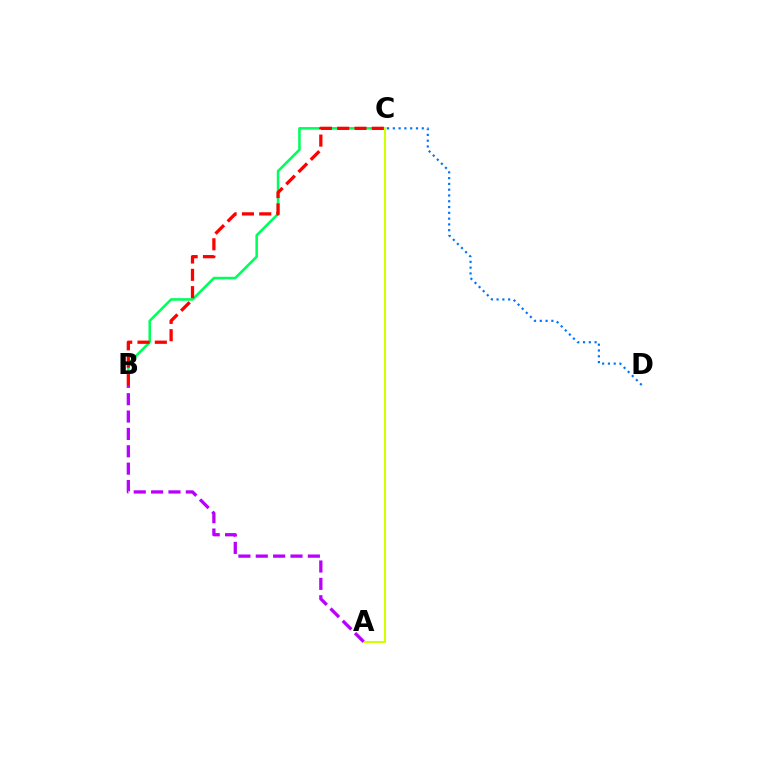{('B', 'C'): [{'color': '#00ff5c', 'line_style': 'solid', 'thickness': 1.85}, {'color': '#ff0000', 'line_style': 'dashed', 'thickness': 2.35}], ('A', 'C'): [{'color': '#d1ff00', 'line_style': 'solid', 'thickness': 1.51}], ('A', 'B'): [{'color': '#b900ff', 'line_style': 'dashed', 'thickness': 2.36}], ('C', 'D'): [{'color': '#0074ff', 'line_style': 'dotted', 'thickness': 1.57}]}